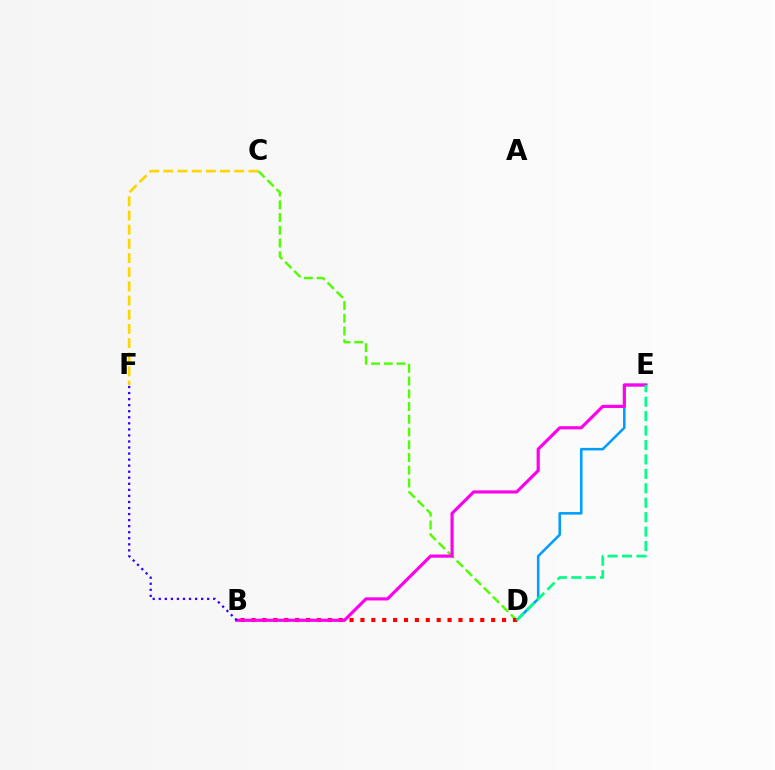{('D', 'E'): [{'color': '#009eff', 'line_style': 'solid', 'thickness': 1.83}, {'color': '#00ff86', 'line_style': 'dashed', 'thickness': 1.96}], ('C', 'D'): [{'color': '#4fff00', 'line_style': 'dashed', 'thickness': 1.73}], ('C', 'F'): [{'color': '#ffd500', 'line_style': 'dashed', 'thickness': 1.93}], ('B', 'D'): [{'color': '#ff0000', 'line_style': 'dotted', 'thickness': 2.96}], ('B', 'E'): [{'color': '#ff00ed', 'line_style': 'solid', 'thickness': 2.27}], ('B', 'F'): [{'color': '#3700ff', 'line_style': 'dotted', 'thickness': 1.64}]}